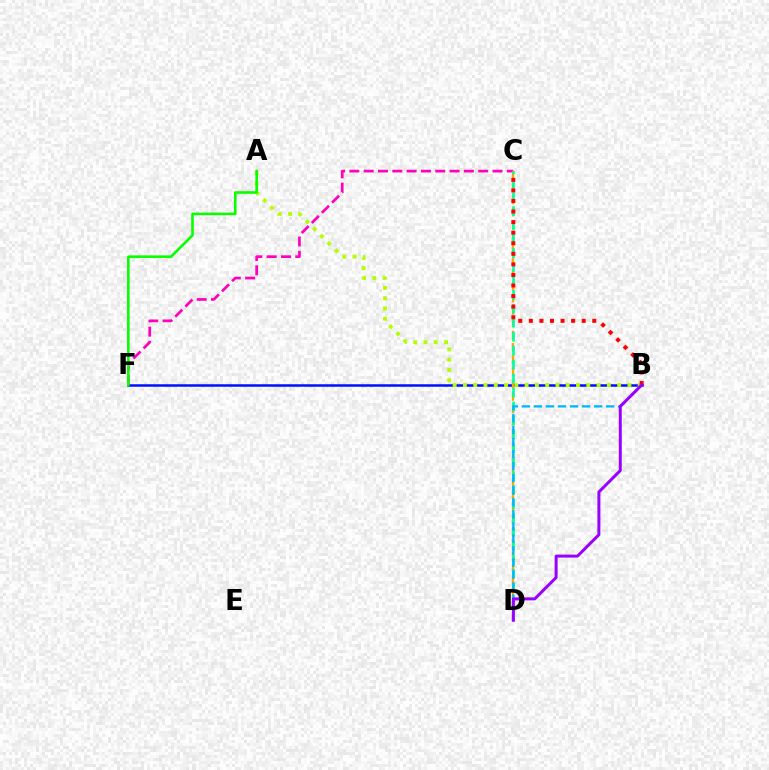{('C', 'F'): [{'color': '#ff00bd', 'line_style': 'dashed', 'thickness': 1.95}], ('B', 'F'): [{'color': '#0010ff', 'line_style': 'solid', 'thickness': 1.81}], ('A', 'B'): [{'color': '#b3ff00', 'line_style': 'dotted', 'thickness': 2.79}], ('A', 'F'): [{'color': '#08ff00', 'line_style': 'solid', 'thickness': 1.87}], ('C', 'D'): [{'color': '#ffa500', 'line_style': 'dashed', 'thickness': 1.67}, {'color': '#00ff9d', 'line_style': 'dashed', 'thickness': 1.89}], ('B', 'C'): [{'color': '#ff0000', 'line_style': 'dotted', 'thickness': 2.87}], ('B', 'D'): [{'color': '#00b5ff', 'line_style': 'dashed', 'thickness': 1.64}, {'color': '#9b00ff', 'line_style': 'solid', 'thickness': 2.16}]}